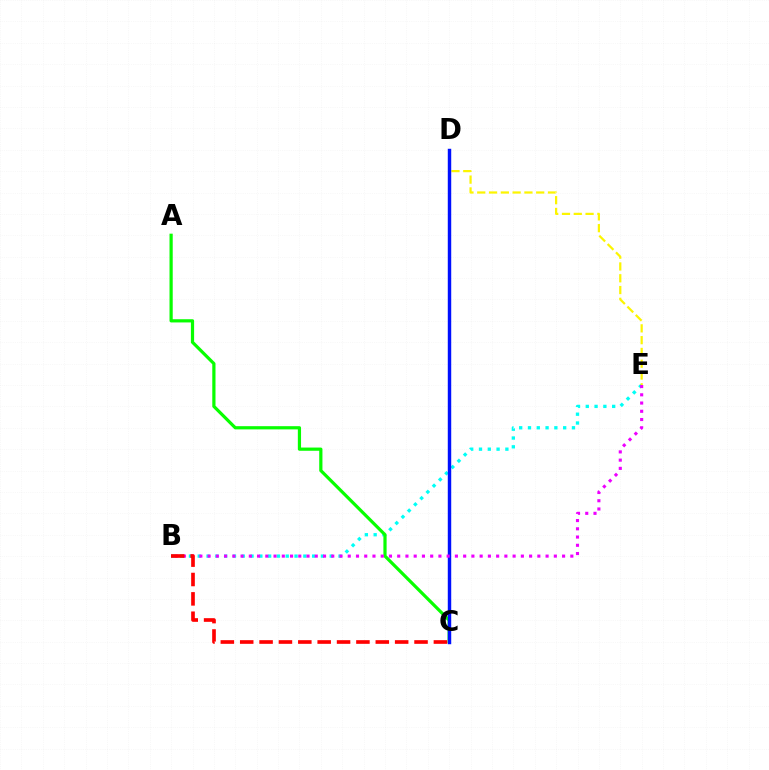{('B', 'E'): [{'color': '#00fff6', 'line_style': 'dotted', 'thickness': 2.39}, {'color': '#ee00ff', 'line_style': 'dotted', 'thickness': 2.24}], ('D', 'E'): [{'color': '#fcf500', 'line_style': 'dashed', 'thickness': 1.6}], ('A', 'C'): [{'color': '#08ff00', 'line_style': 'solid', 'thickness': 2.31}], ('C', 'D'): [{'color': '#0010ff', 'line_style': 'solid', 'thickness': 2.47}], ('B', 'C'): [{'color': '#ff0000', 'line_style': 'dashed', 'thickness': 2.63}]}